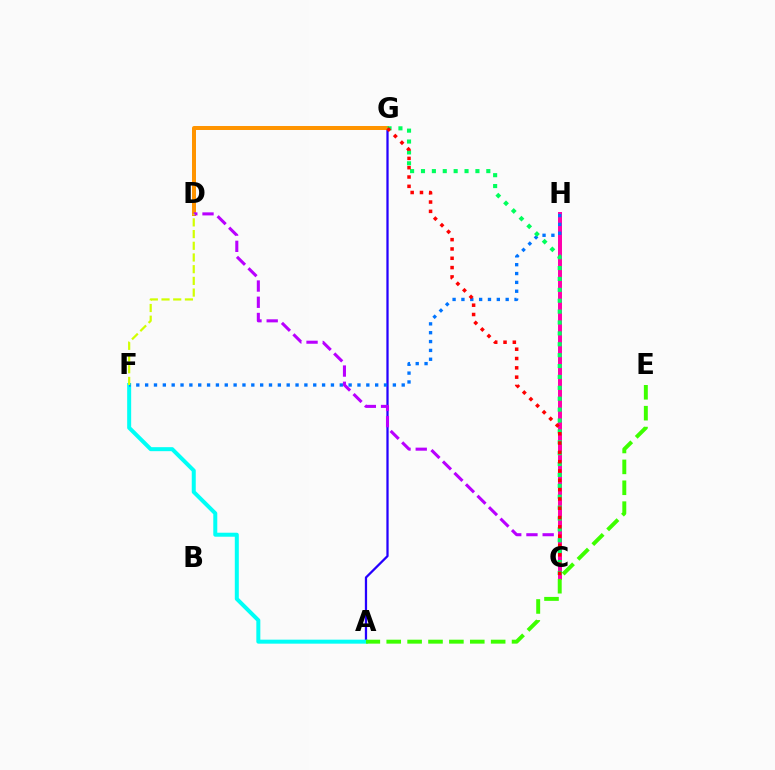{('A', 'G'): [{'color': '#2500ff', 'line_style': 'solid', 'thickness': 1.63}], ('A', 'F'): [{'color': '#00fff6', 'line_style': 'solid', 'thickness': 2.88}], ('D', 'G'): [{'color': '#ff9400', 'line_style': 'solid', 'thickness': 2.87}], ('C', 'D'): [{'color': '#b900ff', 'line_style': 'dashed', 'thickness': 2.2}], ('C', 'H'): [{'color': '#ff00ac', 'line_style': 'solid', 'thickness': 2.86}], ('F', 'H'): [{'color': '#0074ff', 'line_style': 'dotted', 'thickness': 2.4}], ('C', 'G'): [{'color': '#00ff5c', 'line_style': 'dotted', 'thickness': 2.96}, {'color': '#ff0000', 'line_style': 'dotted', 'thickness': 2.53}], ('A', 'E'): [{'color': '#3dff00', 'line_style': 'dashed', 'thickness': 2.84}], ('D', 'F'): [{'color': '#d1ff00', 'line_style': 'dashed', 'thickness': 1.59}]}